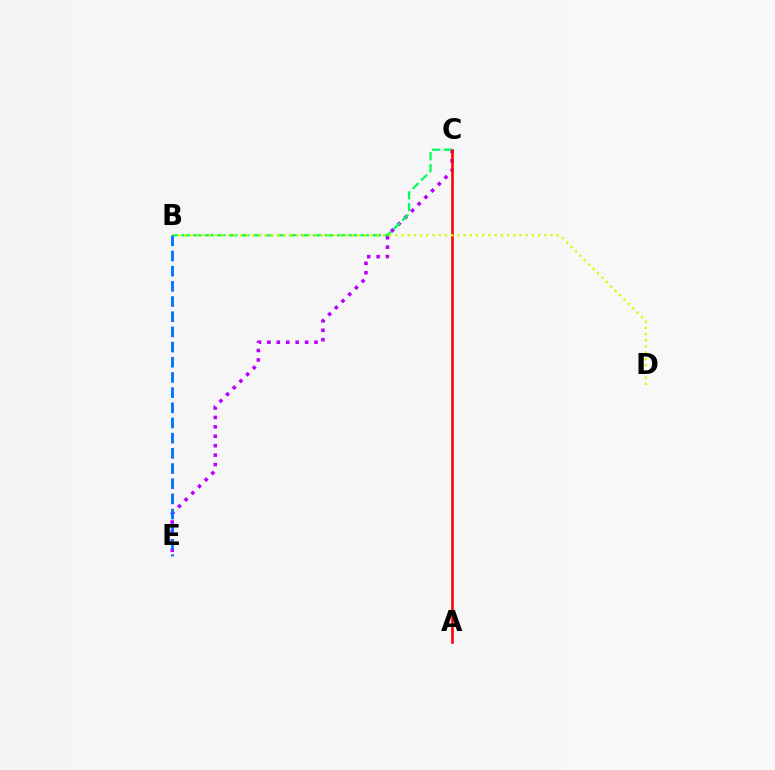{('C', 'E'): [{'color': '#b900ff', 'line_style': 'dotted', 'thickness': 2.56}], ('B', 'C'): [{'color': '#00ff5c', 'line_style': 'dashed', 'thickness': 1.62}], ('A', 'C'): [{'color': '#ff0000', 'line_style': 'solid', 'thickness': 1.86}], ('B', 'D'): [{'color': '#d1ff00', 'line_style': 'dotted', 'thickness': 1.69}], ('B', 'E'): [{'color': '#0074ff', 'line_style': 'dashed', 'thickness': 2.06}]}